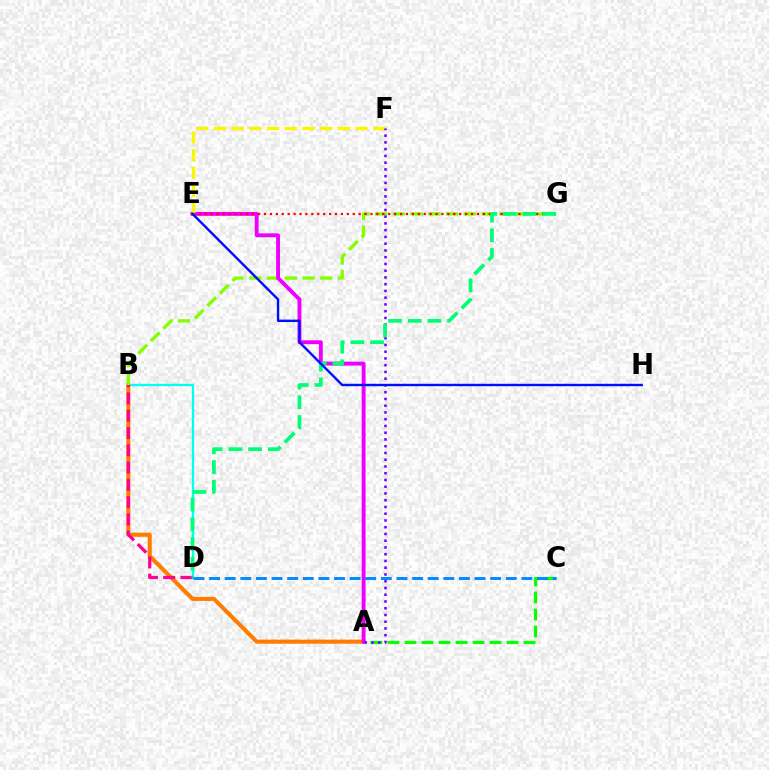{('B', 'D'): [{'color': '#00fff6', 'line_style': 'solid', 'thickness': 1.64}, {'color': '#ff0094', 'line_style': 'dashed', 'thickness': 2.35}], ('A', 'B'): [{'color': '#ff7c00', 'line_style': 'solid', 'thickness': 2.93}], ('B', 'G'): [{'color': '#84ff00', 'line_style': 'dashed', 'thickness': 2.41}], ('A', 'C'): [{'color': '#08ff00', 'line_style': 'dashed', 'thickness': 2.31}], ('A', 'E'): [{'color': '#ee00ff', 'line_style': 'solid', 'thickness': 2.81}], ('E', 'F'): [{'color': '#fcf500', 'line_style': 'dashed', 'thickness': 2.41}], ('C', 'D'): [{'color': '#008cff', 'line_style': 'dashed', 'thickness': 2.12}], ('E', 'G'): [{'color': '#ff0000', 'line_style': 'dotted', 'thickness': 1.61}], ('A', 'F'): [{'color': '#7200ff', 'line_style': 'dotted', 'thickness': 1.83}], ('D', 'G'): [{'color': '#00ff74', 'line_style': 'dashed', 'thickness': 2.67}], ('E', 'H'): [{'color': '#0010ff', 'line_style': 'solid', 'thickness': 1.72}]}